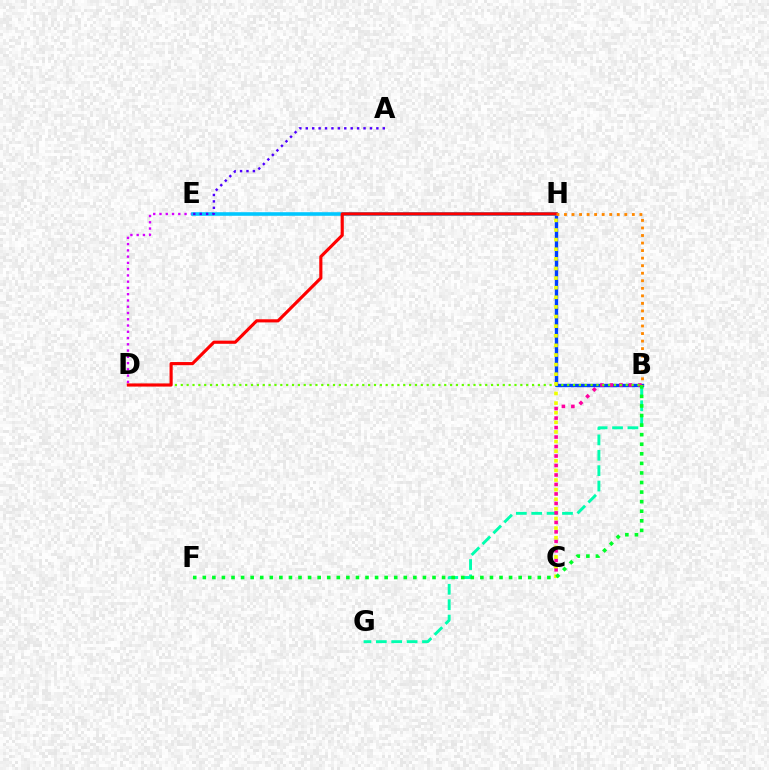{('B', 'G'): [{'color': '#00ffaf', 'line_style': 'dashed', 'thickness': 2.09}], ('B', 'H'): [{'color': '#003fff', 'line_style': 'solid', 'thickness': 2.44}, {'color': '#ff8800', 'line_style': 'dotted', 'thickness': 2.05}], ('B', 'C'): [{'color': '#ff00a0', 'line_style': 'dotted', 'thickness': 2.58}], ('B', 'D'): [{'color': '#66ff00', 'line_style': 'dotted', 'thickness': 1.59}], ('D', 'E'): [{'color': '#d600ff', 'line_style': 'dotted', 'thickness': 1.7}], ('C', 'H'): [{'color': '#eeff00', 'line_style': 'dotted', 'thickness': 2.61}], ('E', 'H'): [{'color': '#00c7ff', 'line_style': 'solid', 'thickness': 2.58}], ('D', 'H'): [{'color': '#ff0000', 'line_style': 'solid', 'thickness': 2.26}], ('B', 'F'): [{'color': '#00ff27', 'line_style': 'dotted', 'thickness': 2.6}], ('A', 'E'): [{'color': '#4f00ff', 'line_style': 'dotted', 'thickness': 1.74}]}